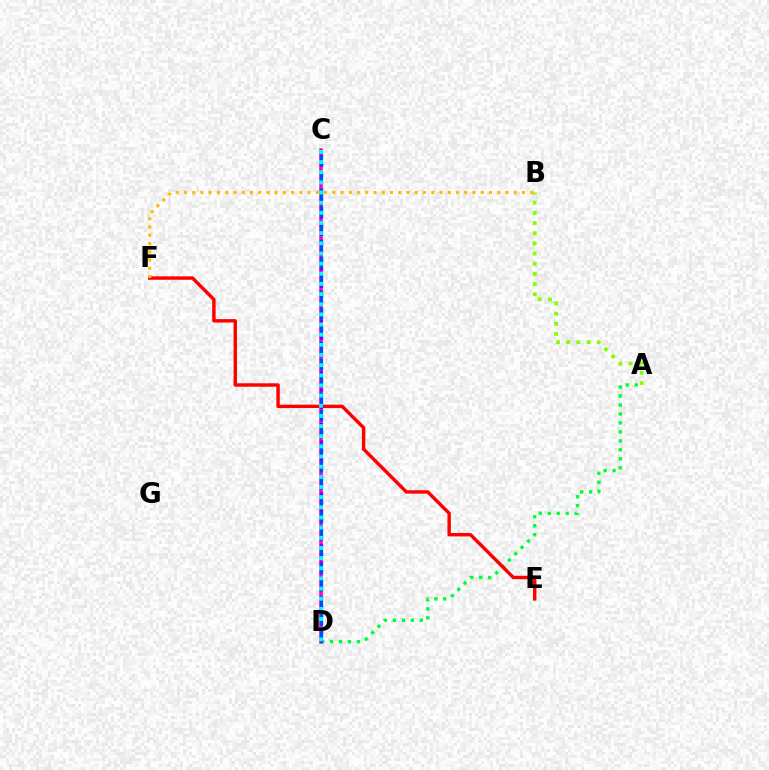{('A', 'D'): [{'color': '#00ff39', 'line_style': 'dotted', 'thickness': 2.44}], ('E', 'F'): [{'color': '#ff0000', 'line_style': 'solid', 'thickness': 2.47}], ('C', 'D'): [{'color': '#ff00cf', 'line_style': 'solid', 'thickness': 2.56}, {'color': '#7200ff', 'line_style': 'dotted', 'thickness': 2.35}, {'color': '#004bff', 'line_style': 'dashed', 'thickness': 2.31}, {'color': '#00fff6', 'line_style': 'dotted', 'thickness': 2.76}], ('A', 'B'): [{'color': '#84ff00', 'line_style': 'dotted', 'thickness': 2.77}], ('B', 'F'): [{'color': '#ffbd00', 'line_style': 'dotted', 'thickness': 2.24}]}